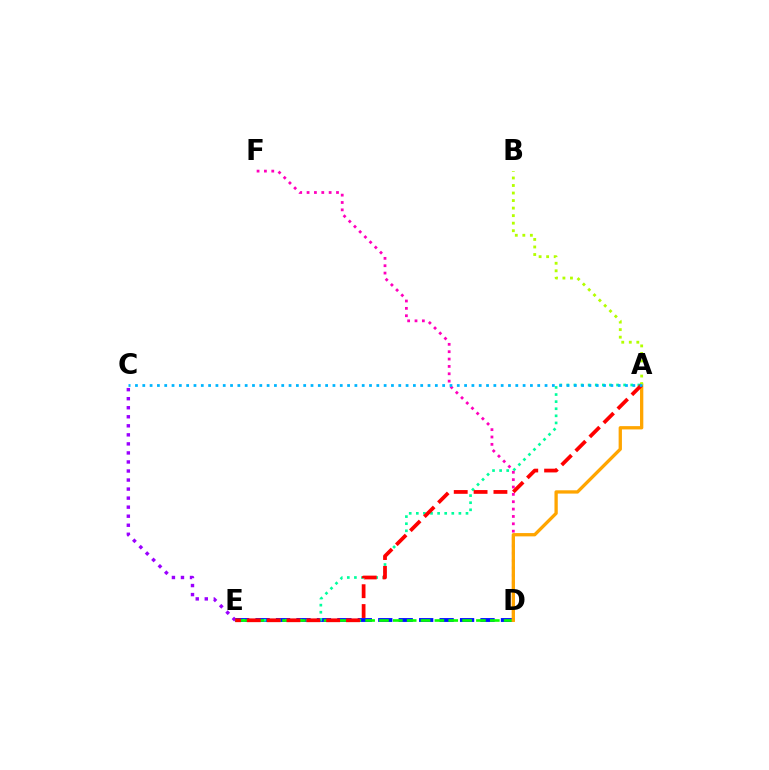{('D', 'E'): [{'color': '#0010ff', 'line_style': 'dashed', 'thickness': 2.78}, {'color': '#08ff00', 'line_style': 'dashed', 'thickness': 1.88}], ('A', 'E'): [{'color': '#00ff9d', 'line_style': 'dotted', 'thickness': 1.93}, {'color': '#ff0000', 'line_style': 'dashed', 'thickness': 2.7}], ('C', 'E'): [{'color': '#9b00ff', 'line_style': 'dotted', 'thickness': 2.46}], ('D', 'F'): [{'color': '#ff00bd', 'line_style': 'dotted', 'thickness': 2.0}], ('A', 'D'): [{'color': '#ffa500', 'line_style': 'solid', 'thickness': 2.38}], ('A', 'B'): [{'color': '#b3ff00', 'line_style': 'dotted', 'thickness': 2.05}], ('A', 'C'): [{'color': '#00b5ff', 'line_style': 'dotted', 'thickness': 1.99}]}